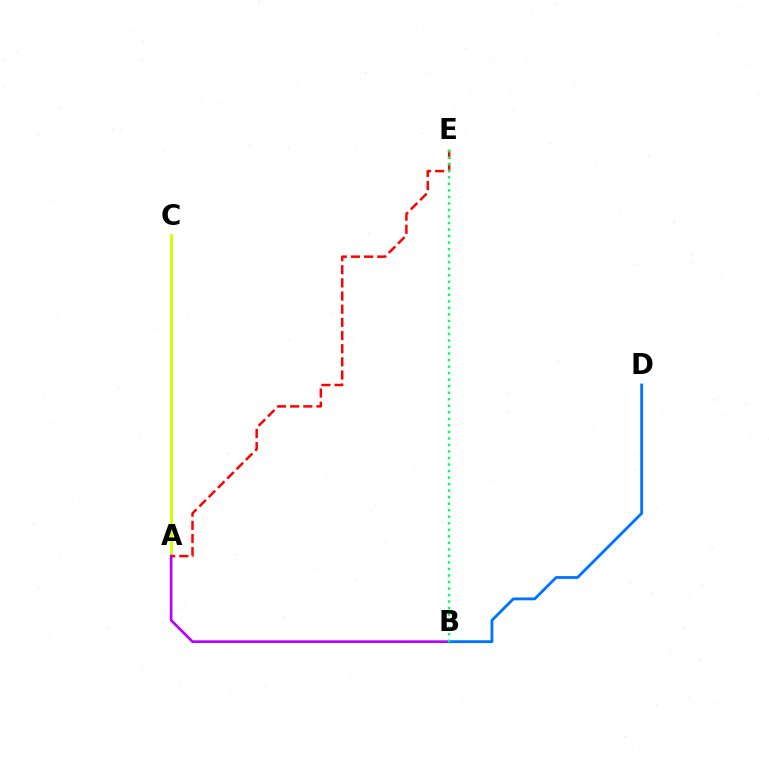{('A', 'C'): [{'color': '#d1ff00', 'line_style': 'solid', 'thickness': 2.05}], ('A', 'E'): [{'color': '#ff0000', 'line_style': 'dashed', 'thickness': 1.79}], ('A', 'B'): [{'color': '#b900ff', 'line_style': 'solid', 'thickness': 1.94}], ('B', 'D'): [{'color': '#0074ff', 'line_style': 'solid', 'thickness': 2.04}], ('B', 'E'): [{'color': '#00ff5c', 'line_style': 'dotted', 'thickness': 1.77}]}